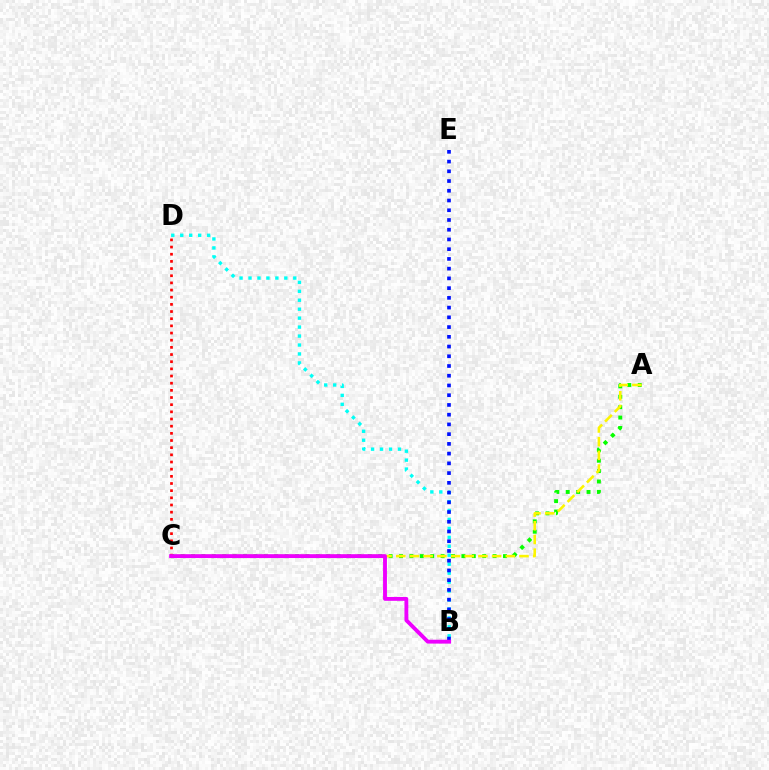{('A', 'C'): [{'color': '#08ff00', 'line_style': 'dotted', 'thickness': 2.83}, {'color': '#fcf500', 'line_style': 'dashed', 'thickness': 1.86}], ('C', 'D'): [{'color': '#ff0000', 'line_style': 'dotted', 'thickness': 1.95}], ('B', 'D'): [{'color': '#00fff6', 'line_style': 'dotted', 'thickness': 2.43}], ('B', 'E'): [{'color': '#0010ff', 'line_style': 'dotted', 'thickness': 2.64}], ('B', 'C'): [{'color': '#ee00ff', 'line_style': 'solid', 'thickness': 2.79}]}